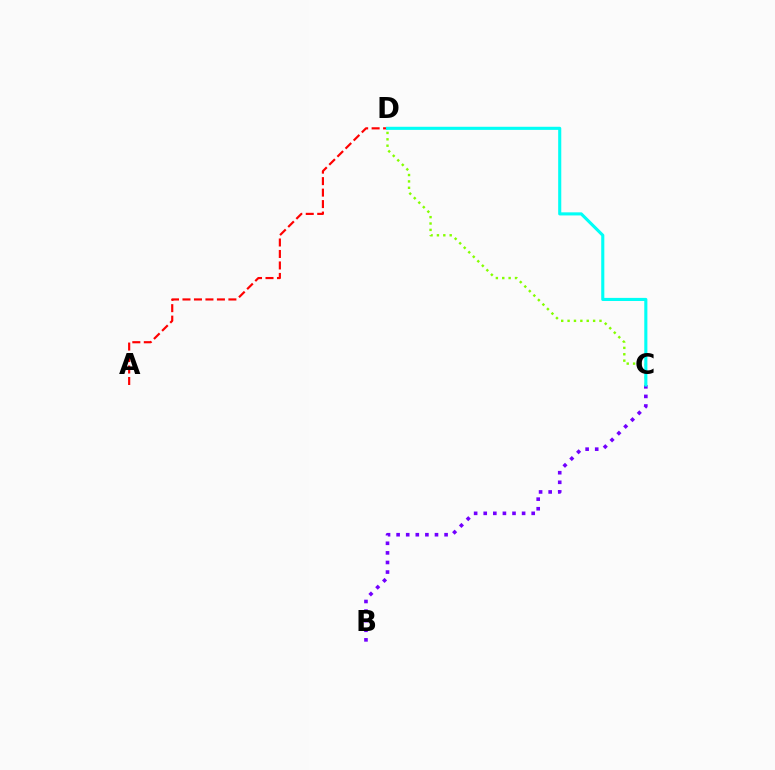{('A', 'D'): [{'color': '#ff0000', 'line_style': 'dashed', 'thickness': 1.56}], ('C', 'D'): [{'color': '#84ff00', 'line_style': 'dotted', 'thickness': 1.73}, {'color': '#00fff6', 'line_style': 'solid', 'thickness': 2.23}], ('B', 'C'): [{'color': '#7200ff', 'line_style': 'dotted', 'thickness': 2.61}]}